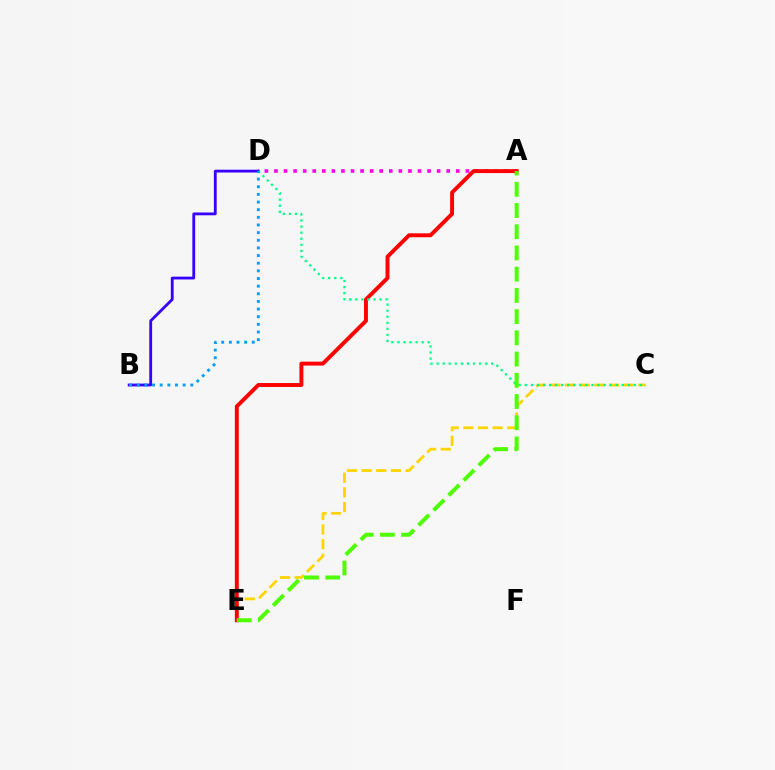{('C', 'E'): [{'color': '#ffd500', 'line_style': 'dashed', 'thickness': 1.99}], ('A', 'D'): [{'color': '#ff00ed', 'line_style': 'dotted', 'thickness': 2.6}], ('B', 'D'): [{'color': '#3700ff', 'line_style': 'solid', 'thickness': 2.02}, {'color': '#009eff', 'line_style': 'dotted', 'thickness': 2.08}], ('A', 'E'): [{'color': '#ff0000', 'line_style': 'solid', 'thickness': 2.82}, {'color': '#4fff00', 'line_style': 'dashed', 'thickness': 2.88}], ('C', 'D'): [{'color': '#00ff86', 'line_style': 'dotted', 'thickness': 1.65}]}